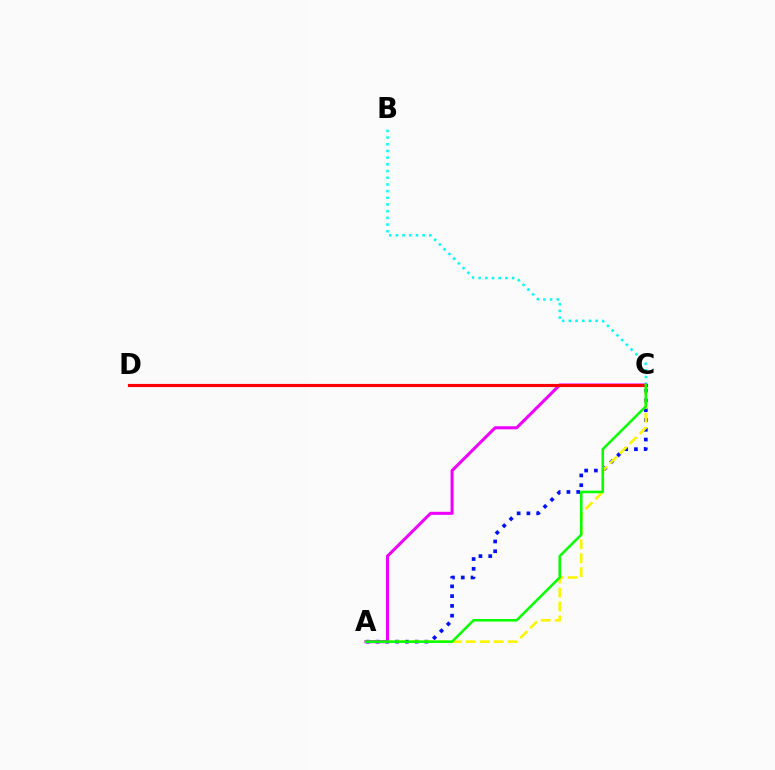{('B', 'C'): [{'color': '#00fff6', 'line_style': 'dotted', 'thickness': 1.82}], ('A', 'C'): [{'color': '#0010ff', 'line_style': 'dotted', 'thickness': 2.65}, {'color': '#fcf500', 'line_style': 'dashed', 'thickness': 1.89}, {'color': '#ee00ff', 'line_style': 'solid', 'thickness': 2.2}, {'color': '#08ff00', 'line_style': 'solid', 'thickness': 1.84}], ('C', 'D'): [{'color': '#ff0000', 'line_style': 'solid', 'thickness': 2.27}]}